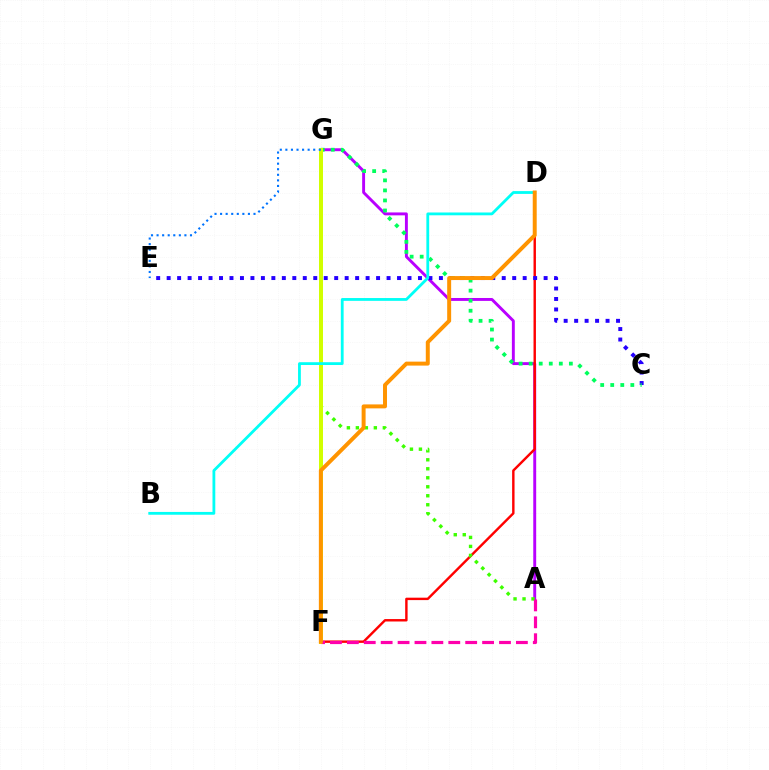{('A', 'G'): [{'color': '#b900ff', 'line_style': 'solid', 'thickness': 2.1}, {'color': '#3dff00', 'line_style': 'dotted', 'thickness': 2.44}], ('D', 'F'): [{'color': '#ff0000', 'line_style': 'solid', 'thickness': 1.74}, {'color': '#ff9400', 'line_style': 'solid', 'thickness': 2.86}], ('C', 'E'): [{'color': '#2500ff', 'line_style': 'dotted', 'thickness': 2.85}], ('C', 'G'): [{'color': '#00ff5c', 'line_style': 'dotted', 'thickness': 2.73}], ('F', 'G'): [{'color': '#d1ff00', 'line_style': 'solid', 'thickness': 2.88}], ('A', 'F'): [{'color': '#ff00ac', 'line_style': 'dashed', 'thickness': 2.3}], ('B', 'D'): [{'color': '#00fff6', 'line_style': 'solid', 'thickness': 2.02}], ('E', 'G'): [{'color': '#0074ff', 'line_style': 'dotted', 'thickness': 1.51}]}